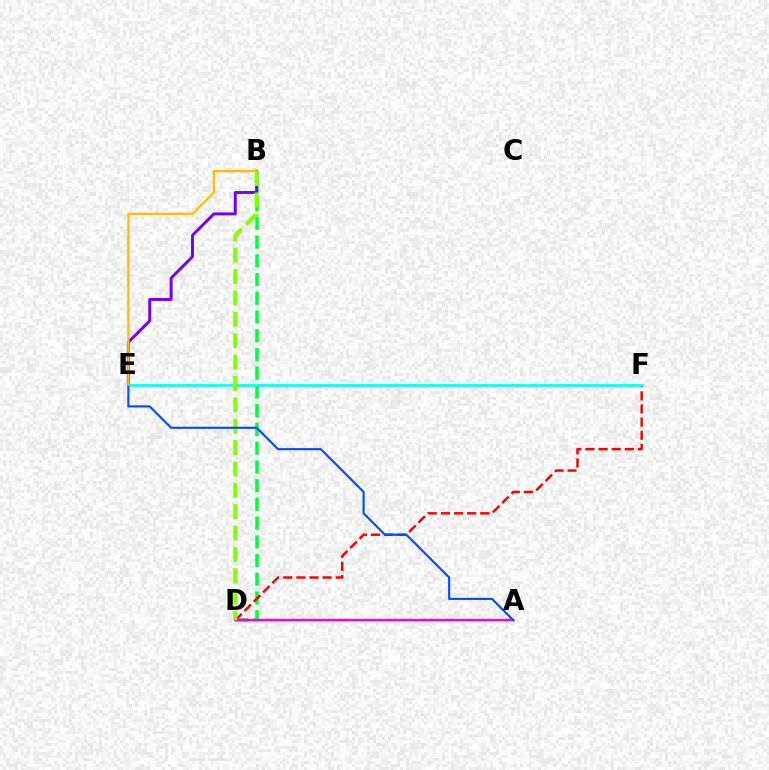{('B', 'D'): [{'color': '#00ff39', 'line_style': 'dashed', 'thickness': 2.54}, {'color': '#84ff00', 'line_style': 'dashed', 'thickness': 2.9}], ('D', 'F'): [{'color': '#ff0000', 'line_style': 'dashed', 'thickness': 1.78}], ('A', 'D'): [{'color': '#ff00cf', 'line_style': 'solid', 'thickness': 1.75}], ('B', 'E'): [{'color': '#7200ff', 'line_style': 'solid', 'thickness': 2.12}, {'color': '#ffbd00', 'line_style': 'solid', 'thickness': 1.63}], ('E', 'F'): [{'color': '#00fff6', 'line_style': 'solid', 'thickness': 1.91}], ('A', 'E'): [{'color': '#004bff', 'line_style': 'solid', 'thickness': 1.53}]}